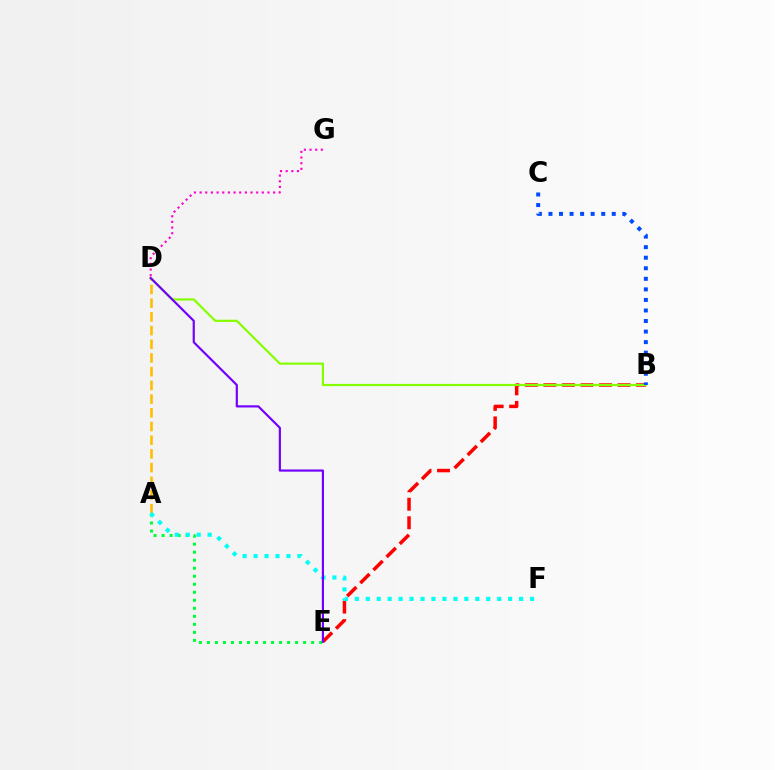{('B', 'E'): [{'color': '#ff0000', 'line_style': 'dashed', 'thickness': 2.52}], ('A', 'D'): [{'color': '#ffbd00', 'line_style': 'dashed', 'thickness': 1.86}], ('B', 'D'): [{'color': '#84ff00', 'line_style': 'solid', 'thickness': 1.58}], ('A', 'E'): [{'color': '#00ff39', 'line_style': 'dotted', 'thickness': 2.18}], ('D', 'G'): [{'color': '#ff00cf', 'line_style': 'dotted', 'thickness': 1.54}], ('B', 'C'): [{'color': '#004bff', 'line_style': 'dotted', 'thickness': 2.87}], ('A', 'F'): [{'color': '#00fff6', 'line_style': 'dotted', 'thickness': 2.98}], ('D', 'E'): [{'color': '#7200ff', 'line_style': 'solid', 'thickness': 1.57}]}